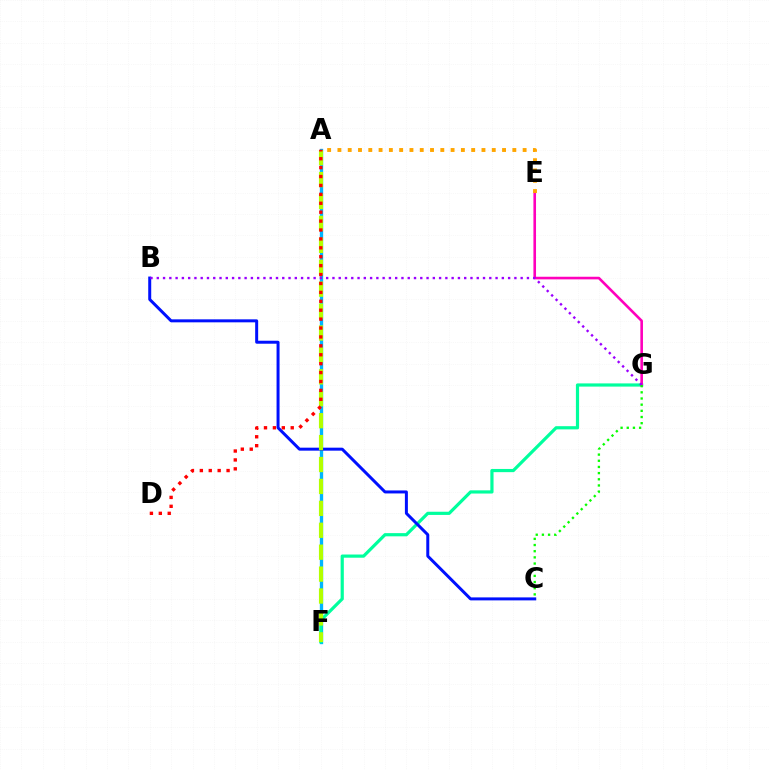{('A', 'F'): [{'color': '#00b5ff', 'line_style': 'solid', 'thickness': 2.4}, {'color': '#b3ff00', 'line_style': 'dashed', 'thickness': 2.98}], ('F', 'G'): [{'color': '#00ff9d', 'line_style': 'solid', 'thickness': 2.3}], ('E', 'G'): [{'color': '#ff00bd', 'line_style': 'solid', 'thickness': 1.88}], ('B', 'C'): [{'color': '#0010ff', 'line_style': 'solid', 'thickness': 2.15}], ('B', 'G'): [{'color': '#9b00ff', 'line_style': 'dotted', 'thickness': 1.7}], ('C', 'G'): [{'color': '#08ff00', 'line_style': 'dotted', 'thickness': 1.68}], ('A', 'E'): [{'color': '#ffa500', 'line_style': 'dotted', 'thickness': 2.8}], ('A', 'D'): [{'color': '#ff0000', 'line_style': 'dotted', 'thickness': 2.42}]}